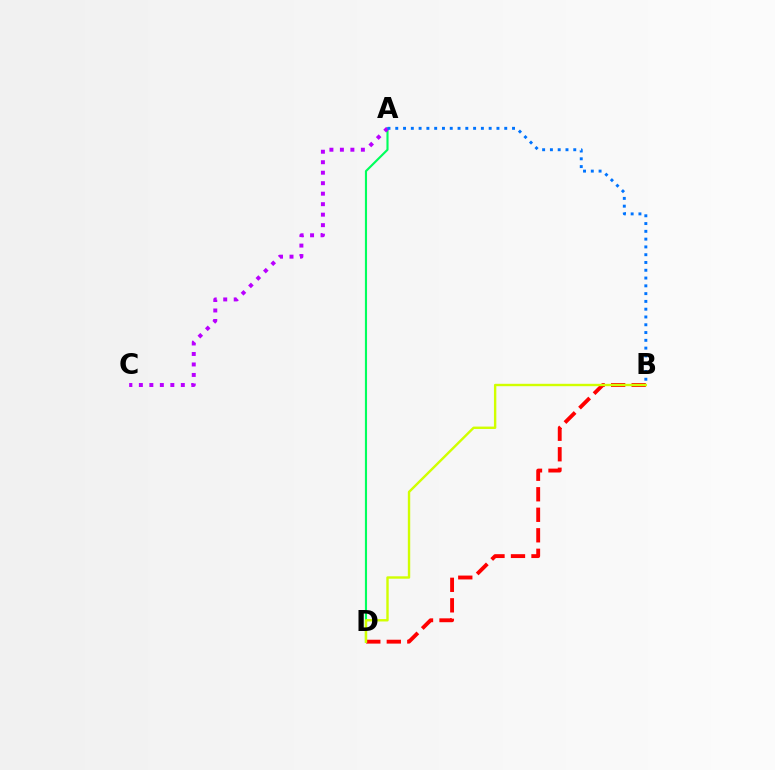{('B', 'D'): [{'color': '#ff0000', 'line_style': 'dashed', 'thickness': 2.79}, {'color': '#d1ff00', 'line_style': 'solid', 'thickness': 1.73}], ('A', 'D'): [{'color': '#00ff5c', 'line_style': 'solid', 'thickness': 1.54}], ('A', 'C'): [{'color': '#b900ff', 'line_style': 'dotted', 'thickness': 2.85}], ('A', 'B'): [{'color': '#0074ff', 'line_style': 'dotted', 'thickness': 2.12}]}